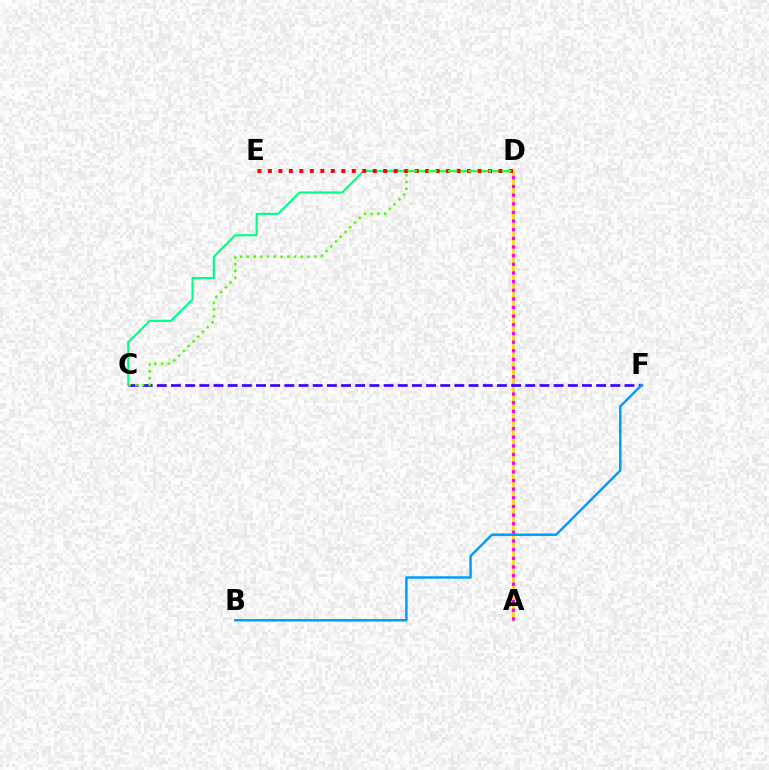{('C', 'D'): [{'color': '#00ff86', 'line_style': 'solid', 'thickness': 1.54}, {'color': '#4fff00', 'line_style': 'dotted', 'thickness': 1.83}], ('A', 'D'): [{'color': '#ffd500', 'line_style': 'solid', 'thickness': 1.84}, {'color': '#ff00ed', 'line_style': 'dotted', 'thickness': 2.35}], ('C', 'F'): [{'color': '#3700ff', 'line_style': 'dashed', 'thickness': 1.93}], ('D', 'E'): [{'color': '#ff0000', 'line_style': 'dotted', 'thickness': 2.85}], ('B', 'F'): [{'color': '#009eff', 'line_style': 'solid', 'thickness': 1.79}]}